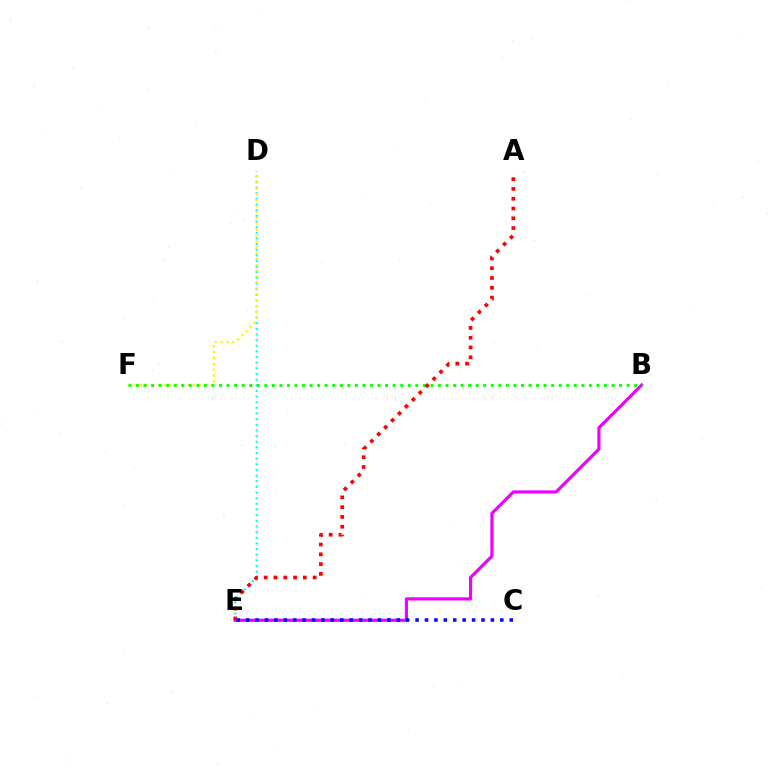{('D', 'E'): [{'color': '#00fff6', 'line_style': 'dotted', 'thickness': 1.53}], ('B', 'E'): [{'color': '#ee00ff', 'line_style': 'solid', 'thickness': 2.27}], ('D', 'F'): [{'color': '#fcf500', 'line_style': 'dotted', 'thickness': 1.6}], ('B', 'F'): [{'color': '#08ff00', 'line_style': 'dotted', 'thickness': 2.05}], ('A', 'E'): [{'color': '#ff0000', 'line_style': 'dotted', 'thickness': 2.66}], ('C', 'E'): [{'color': '#0010ff', 'line_style': 'dotted', 'thickness': 2.56}]}